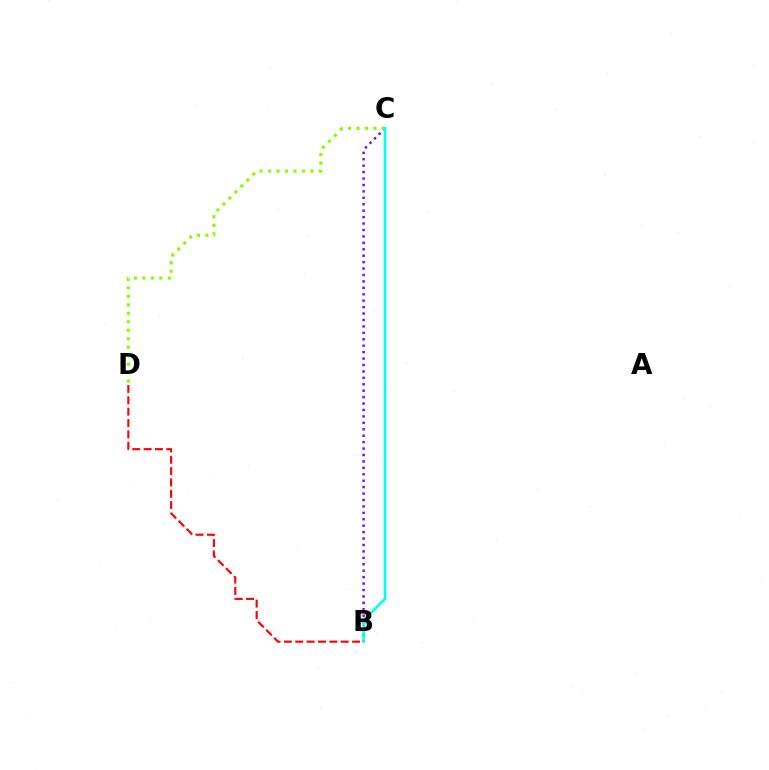{('B', 'C'): [{'color': '#7200ff', 'line_style': 'dotted', 'thickness': 1.75}, {'color': '#00fff6', 'line_style': 'solid', 'thickness': 1.88}], ('C', 'D'): [{'color': '#84ff00', 'line_style': 'dotted', 'thickness': 2.3}], ('B', 'D'): [{'color': '#ff0000', 'line_style': 'dashed', 'thickness': 1.54}]}